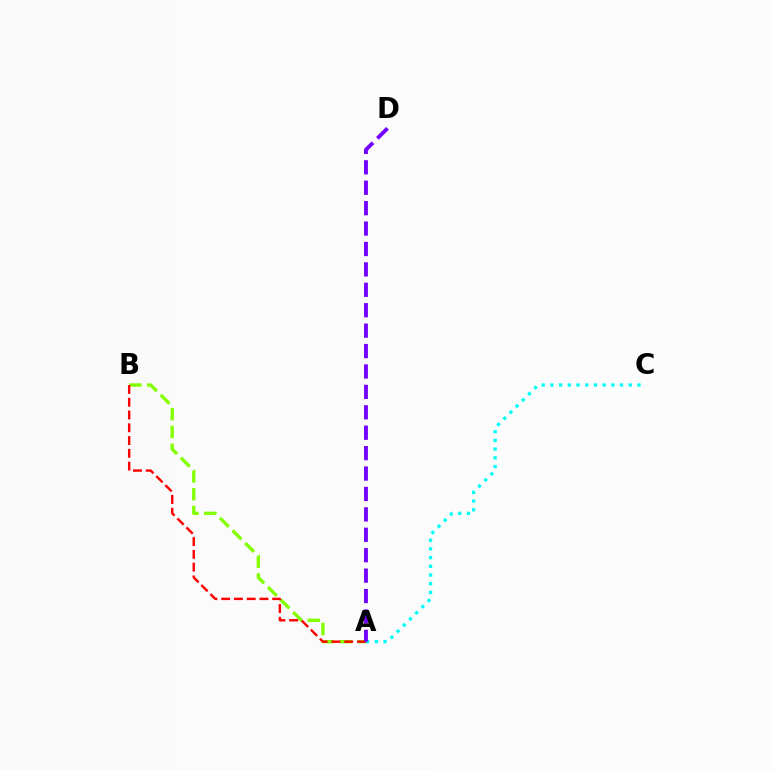{('A', 'B'): [{'color': '#84ff00', 'line_style': 'dashed', 'thickness': 2.42}, {'color': '#ff0000', 'line_style': 'dashed', 'thickness': 1.73}], ('A', 'C'): [{'color': '#00fff6', 'line_style': 'dotted', 'thickness': 2.36}], ('A', 'D'): [{'color': '#7200ff', 'line_style': 'dashed', 'thickness': 2.77}]}